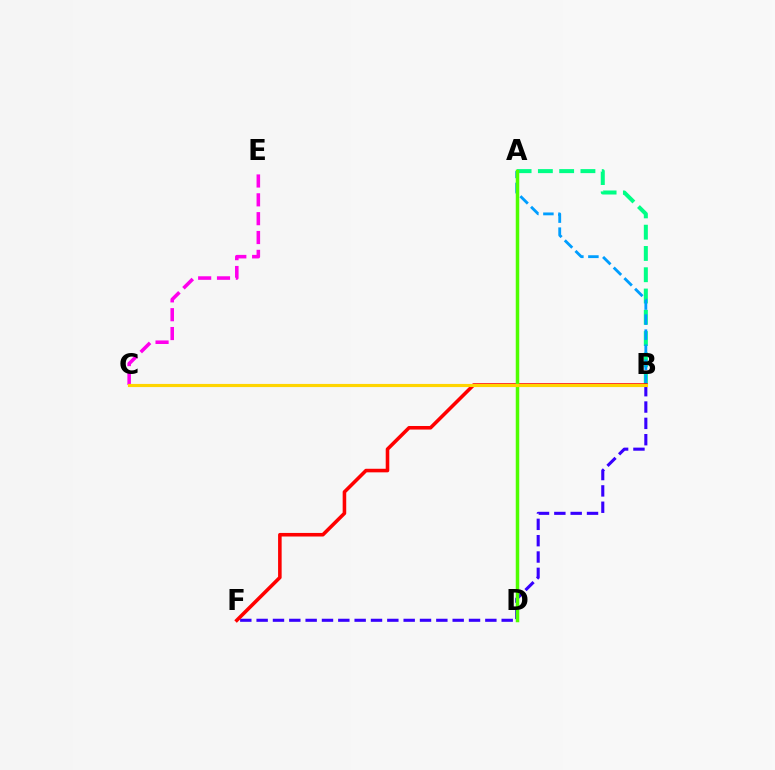{('B', 'F'): [{'color': '#3700ff', 'line_style': 'dashed', 'thickness': 2.22}, {'color': '#ff0000', 'line_style': 'solid', 'thickness': 2.57}], ('A', 'B'): [{'color': '#00ff86', 'line_style': 'dashed', 'thickness': 2.89}, {'color': '#009eff', 'line_style': 'dashed', 'thickness': 2.04}], ('C', 'E'): [{'color': '#ff00ed', 'line_style': 'dashed', 'thickness': 2.56}], ('A', 'D'): [{'color': '#4fff00', 'line_style': 'solid', 'thickness': 2.52}], ('B', 'C'): [{'color': '#ffd500', 'line_style': 'solid', 'thickness': 2.26}]}